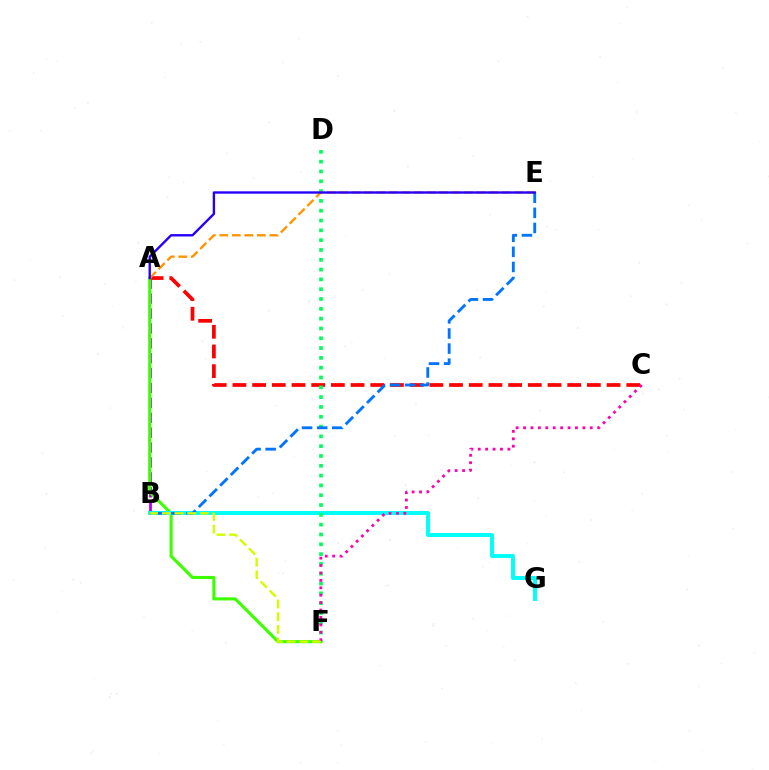{('A', 'B'): [{'color': '#b900ff', 'line_style': 'dashed', 'thickness': 2.02}], ('A', 'C'): [{'color': '#ff0000', 'line_style': 'dashed', 'thickness': 2.68}], ('A', 'F'): [{'color': '#3dff00', 'line_style': 'solid', 'thickness': 2.25}], ('B', 'G'): [{'color': '#00fff6', 'line_style': 'solid', 'thickness': 2.84}], ('D', 'F'): [{'color': '#00ff5c', 'line_style': 'dotted', 'thickness': 2.67}], ('A', 'E'): [{'color': '#ff9400', 'line_style': 'dashed', 'thickness': 1.7}, {'color': '#2500ff', 'line_style': 'solid', 'thickness': 1.71}], ('C', 'F'): [{'color': '#ff00ac', 'line_style': 'dotted', 'thickness': 2.01}], ('B', 'E'): [{'color': '#0074ff', 'line_style': 'dashed', 'thickness': 2.05}], ('B', 'F'): [{'color': '#d1ff00', 'line_style': 'dashed', 'thickness': 1.72}]}